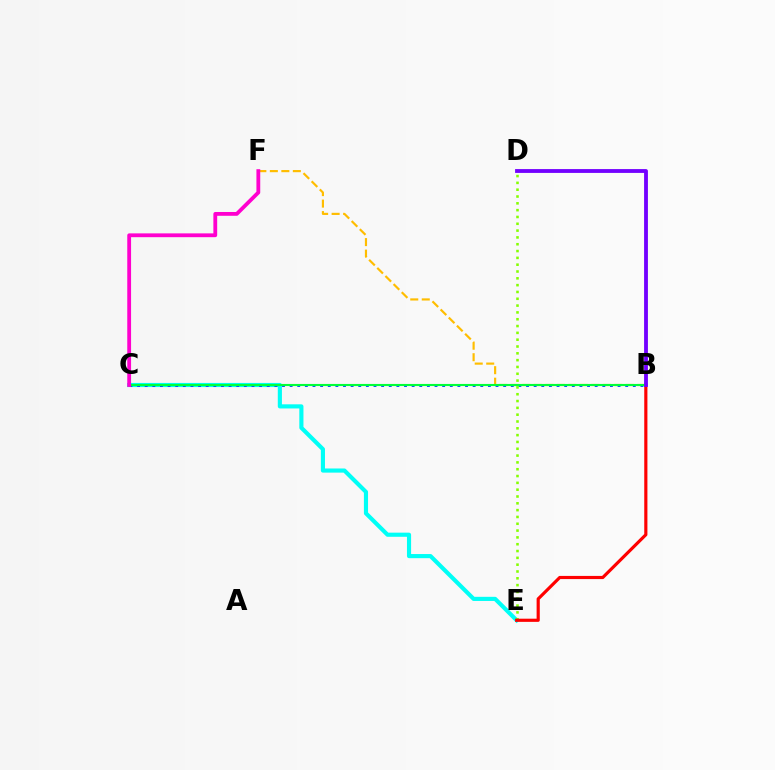{('C', 'E'): [{'color': '#00fff6', 'line_style': 'solid', 'thickness': 2.98}], ('B', 'F'): [{'color': '#ffbd00', 'line_style': 'dashed', 'thickness': 1.56}], ('B', 'C'): [{'color': '#004bff', 'line_style': 'dotted', 'thickness': 2.07}, {'color': '#00ff39', 'line_style': 'solid', 'thickness': 1.52}], ('D', 'E'): [{'color': '#84ff00', 'line_style': 'dotted', 'thickness': 1.85}], ('B', 'E'): [{'color': '#ff0000', 'line_style': 'solid', 'thickness': 2.28}], ('B', 'D'): [{'color': '#7200ff', 'line_style': 'solid', 'thickness': 2.76}], ('C', 'F'): [{'color': '#ff00cf', 'line_style': 'solid', 'thickness': 2.74}]}